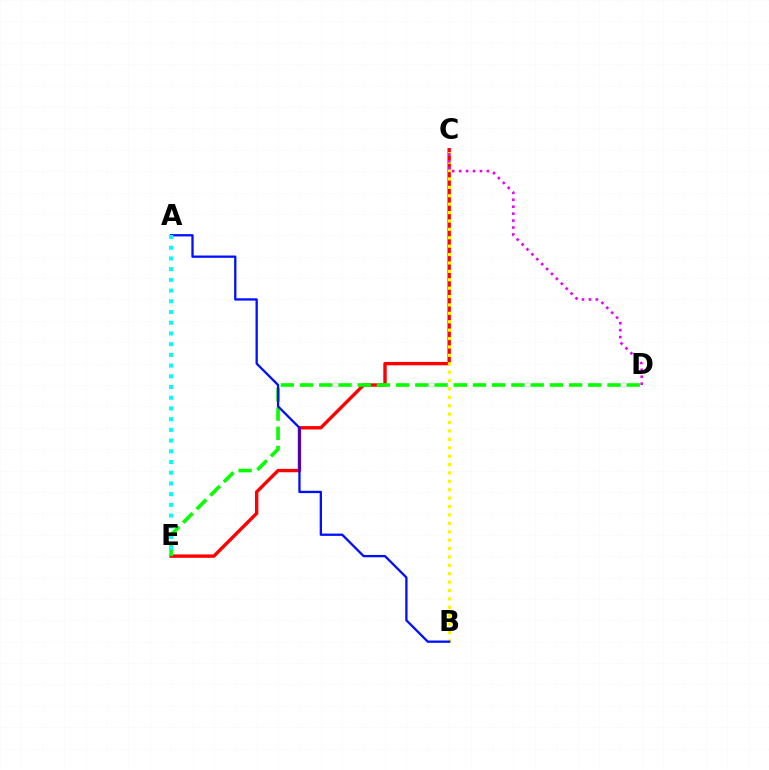{('C', 'E'): [{'color': '#ff0000', 'line_style': 'solid', 'thickness': 2.44}], ('B', 'C'): [{'color': '#fcf500', 'line_style': 'dotted', 'thickness': 2.28}], ('D', 'E'): [{'color': '#08ff00', 'line_style': 'dashed', 'thickness': 2.61}], ('C', 'D'): [{'color': '#ee00ff', 'line_style': 'dotted', 'thickness': 1.88}], ('A', 'B'): [{'color': '#0010ff', 'line_style': 'solid', 'thickness': 1.66}], ('A', 'E'): [{'color': '#00fff6', 'line_style': 'dotted', 'thickness': 2.91}]}